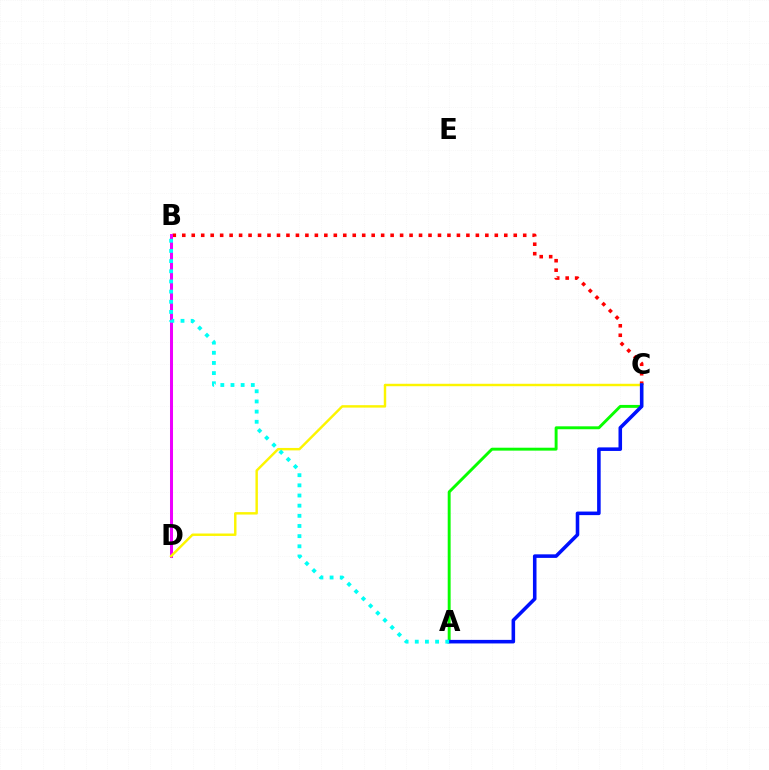{('B', 'C'): [{'color': '#ff0000', 'line_style': 'dotted', 'thickness': 2.57}], ('B', 'D'): [{'color': '#ee00ff', 'line_style': 'solid', 'thickness': 2.17}], ('A', 'C'): [{'color': '#08ff00', 'line_style': 'solid', 'thickness': 2.1}, {'color': '#0010ff', 'line_style': 'solid', 'thickness': 2.56}], ('C', 'D'): [{'color': '#fcf500', 'line_style': 'solid', 'thickness': 1.75}], ('A', 'B'): [{'color': '#00fff6', 'line_style': 'dotted', 'thickness': 2.76}]}